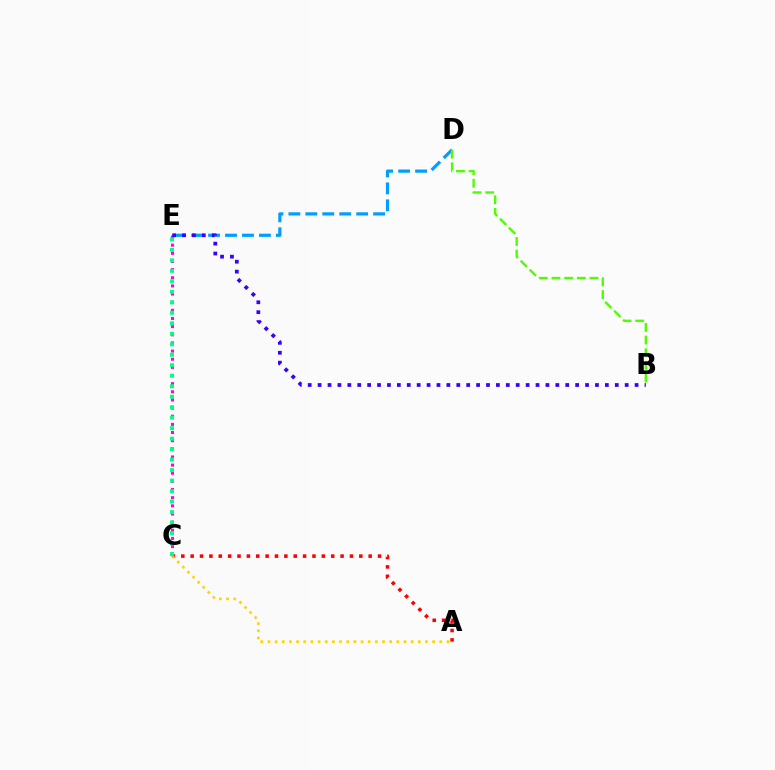{('A', 'C'): [{'color': '#ff0000', 'line_style': 'dotted', 'thickness': 2.55}, {'color': '#ffd500', 'line_style': 'dotted', 'thickness': 1.95}], ('C', 'E'): [{'color': '#ff00ed', 'line_style': 'dotted', 'thickness': 2.21}, {'color': '#00ff86', 'line_style': 'dotted', 'thickness': 2.85}], ('D', 'E'): [{'color': '#009eff', 'line_style': 'dashed', 'thickness': 2.3}], ('B', 'E'): [{'color': '#3700ff', 'line_style': 'dotted', 'thickness': 2.69}], ('B', 'D'): [{'color': '#4fff00', 'line_style': 'dashed', 'thickness': 1.72}]}